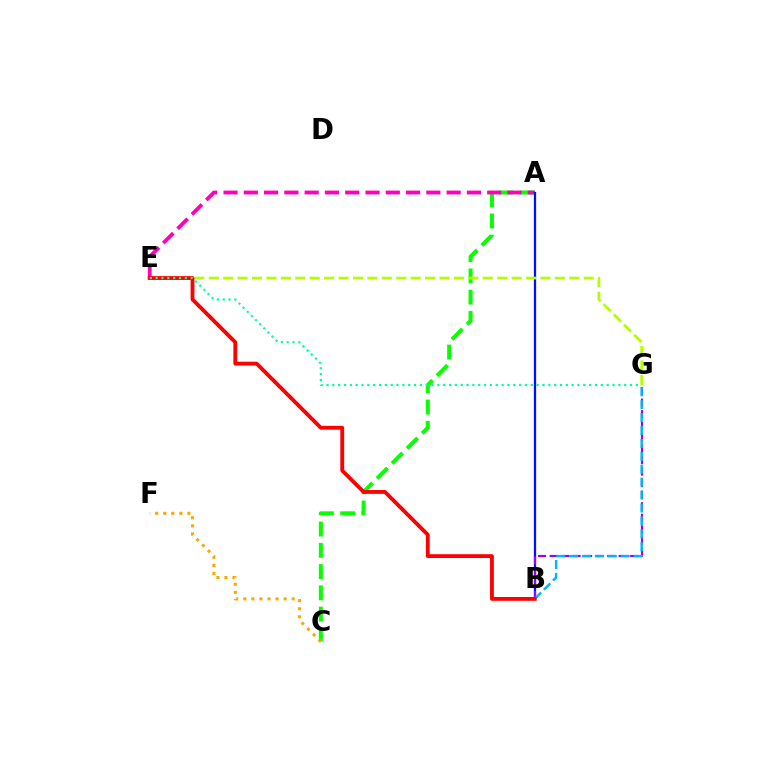{('A', 'C'): [{'color': '#08ff00', 'line_style': 'dashed', 'thickness': 2.89}], ('A', 'E'): [{'color': '#ff00bd', 'line_style': 'dashed', 'thickness': 2.76}], ('A', 'B'): [{'color': '#0010ff', 'line_style': 'solid', 'thickness': 1.63}], ('B', 'G'): [{'color': '#9b00ff', 'line_style': 'dashed', 'thickness': 1.56}, {'color': '#00b5ff', 'line_style': 'dashed', 'thickness': 1.75}], ('E', 'G'): [{'color': '#b3ff00', 'line_style': 'dashed', 'thickness': 1.96}, {'color': '#00ff9d', 'line_style': 'dotted', 'thickness': 1.59}], ('C', 'F'): [{'color': '#ffa500', 'line_style': 'dotted', 'thickness': 2.19}], ('B', 'E'): [{'color': '#ff0000', 'line_style': 'solid', 'thickness': 2.76}]}